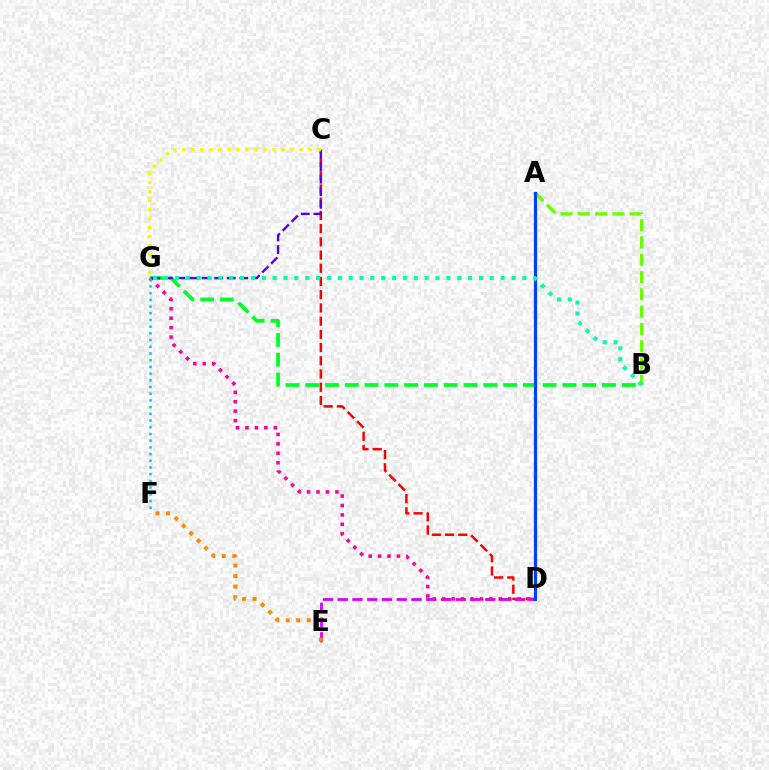{('C', 'D'): [{'color': '#ff0000', 'line_style': 'dashed', 'thickness': 1.8}], ('D', 'E'): [{'color': '#d600ff', 'line_style': 'dashed', 'thickness': 2.01}], ('B', 'G'): [{'color': '#00ff27', 'line_style': 'dashed', 'thickness': 2.69}, {'color': '#00ffaf', 'line_style': 'dotted', 'thickness': 2.95}], ('E', 'F'): [{'color': '#ff8800', 'line_style': 'dotted', 'thickness': 2.85}], ('D', 'G'): [{'color': '#ff00a0', 'line_style': 'dotted', 'thickness': 2.56}], ('A', 'B'): [{'color': '#66ff00', 'line_style': 'dashed', 'thickness': 2.35}], ('C', 'G'): [{'color': '#4f00ff', 'line_style': 'dashed', 'thickness': 1.71}, {'color': '#eeff00', 'line_style': 'dotted', 'thickness': 2.45}], ('A', 'D'): [{'color': '#003fff', 'line_style': 'solid', 'thickness': 2.28}], ('F', 'G'): [{'color': '#00c7ff', 'line_style': 'dotted', 'thickness': 1.82}]}